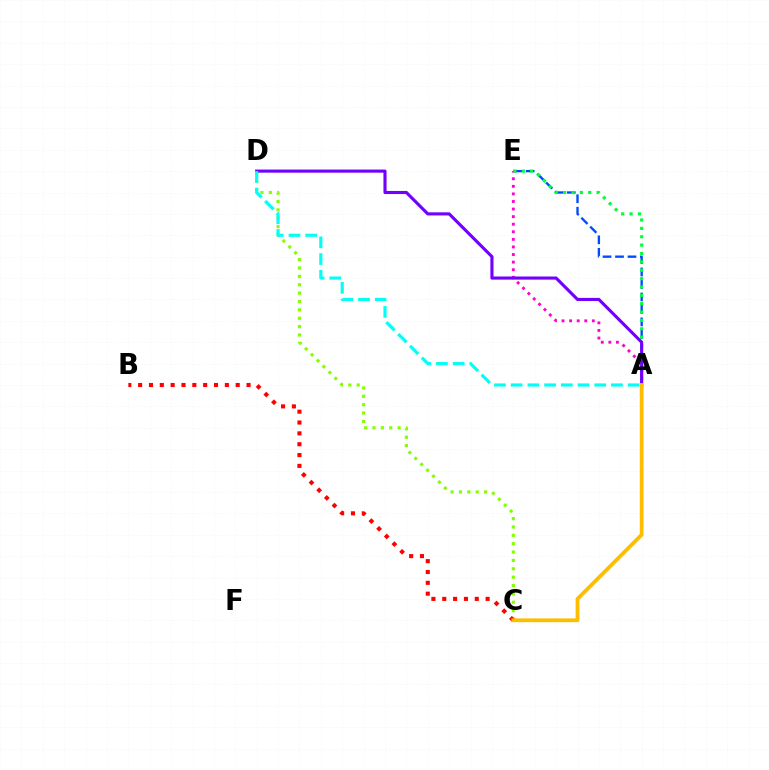{('A', 'E'): [{'color': '#004bff', 'line_style': 'dashed', 'thickness': 1.7}, {'color': '#ff00cf', 'line_style': 'dotted', 'thickness': 2.06}, {'color': '#00ff39', 'line_style': 'dotted', 'thickness': 2.27}], ('C', 'D'): [{'color': '#84ff00', 'line_style': 'dotted', 'thickness': 2.27}], ('A', 'D'): [{'color': '#7200ff', 'line_style': 'solid', 'thickness': 2.24}, {'color': '#00fff6', 'line_style': 'dashed', 'thickness': 2.27}], ('B', 'C'): [{'color': '#ff0000', 'line_style': 'dotted', 'thickness': 2.95}], ('A', 'C'): [{'color': '#ffbd00', 'line_style': 'solid', 'thickness': 2.73}]}